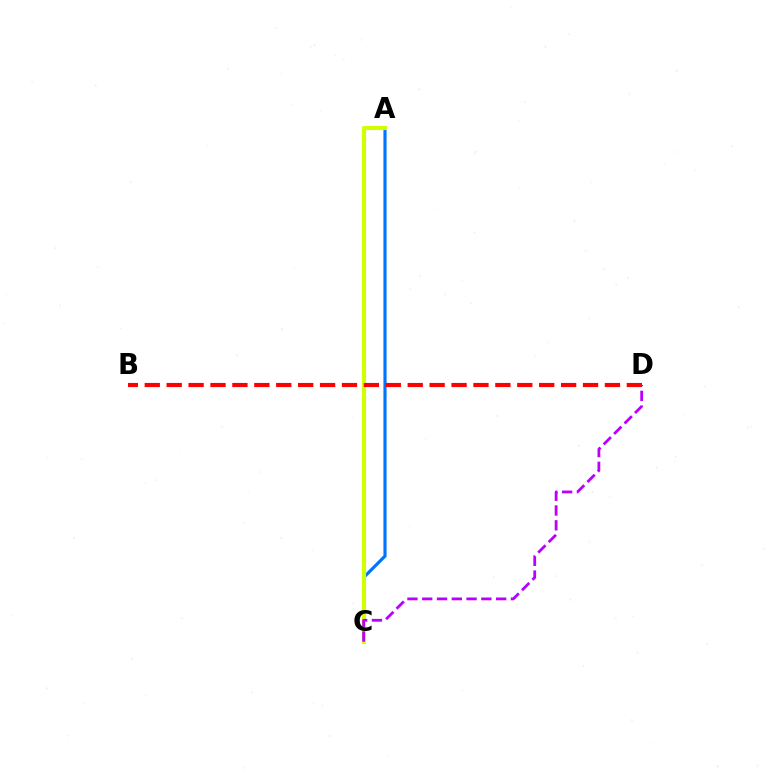{('A', 'C'): [{'color': '#00ff5c', 'line_style': 'dotted', 'thickness': 2.08}, {'color': '#0074ff', 'line_style': 'solid', 'thickness': 2.27}, {'color': '#d1ff00', 'line_style': 'solid', 'thickness': 2.98}], ('B', 'D'): [{'color': '#ff0000', 'line_style': 'dashed', 'thickness': 2.98}], ('C', 'D'): [{'color': '#b900ff', 'line_style': 'dashed', 'thickness': 2.01}]}